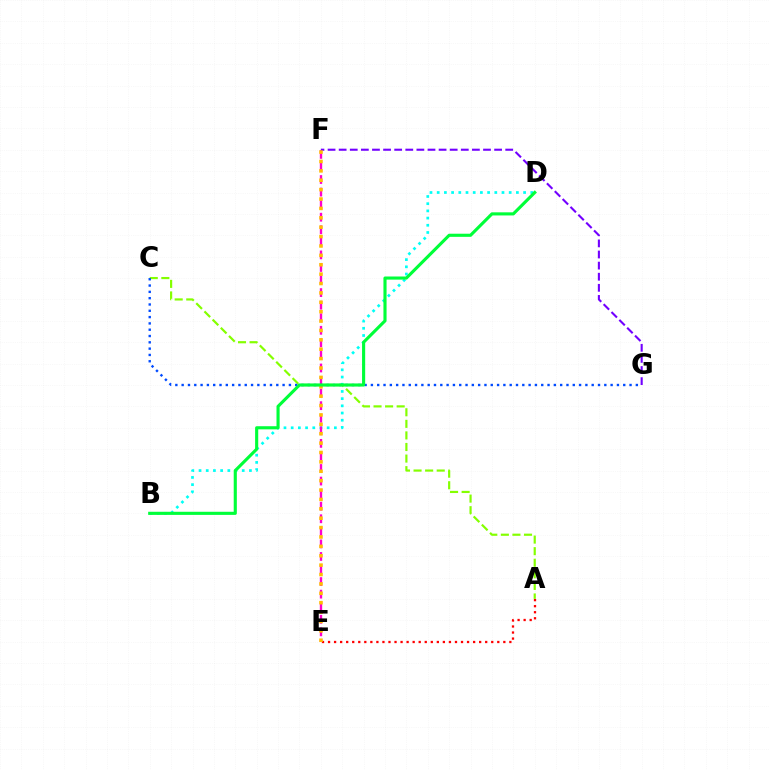{('A', 'E'): [{'color': '#ff0000', 'line_style': 'dotted', 'thickness': 1.64}], ('B', 'D'): [{'color': '#00fff6', 'line_style': 'dotted', 'thickness': 1.96}, {'color': '#00ff39', 'line_style': 'solid', 'thickness': 2.25}], ('A', 'C'): [{'color': '#84ff00', 'line_style': 'dashed', 'thickness': 1.57}], ('E', 'F'): [{'color': '#ff00cf', 'line_style': 'dashed', 'thickness': 1.71}, {'color': '#ffbd00', 'line_style': 'dotted', 'thickness': 2.55}], ('F', 'G'): [{'color': '#7200ff', 'line_style': 'dashed', 'thickness': 1.51}], ('C', 'G'): [{'color': '#004bff', 'line_style': 'dotted', 'thickness': 1.71}]}